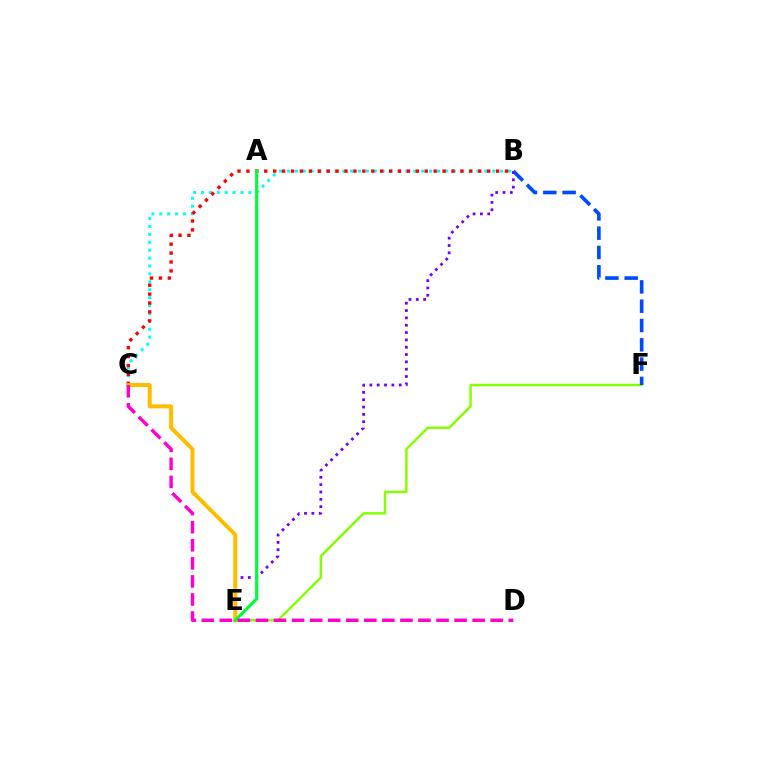{('E', 'F'): [{'color': '#84ff00', 'line_style': 'solid', 'thickness': 1.75}], ('B', 'C'): [{'color': '#00fff6', 'line_style': 'dotted', 'thickness': 2.15}, {'color': '#ff0000', 'line_style': 'dotted', 'thickness': 2.42}], ('B', 'F'): [{'color': '#004bff', 'line_style': 'dashed', 'thickness': 2.62}], ('B', 'E'): [{'color': '#7200ff', 'line_style': 'dotted', 'thickness': 1.99}], ('C', 'E'): [{'color': '#ffbd00', 'line_style': 'solid', 'thickness': 2.89}], ('A', 'E'): [{'color': '#00ff39', 'line_style': 'solid', 'thickness': 2.27}], ('C', 'D'): [{'color': '#ff00cf', 'line_style': 'dashed', 'thickness': 2.45}]}